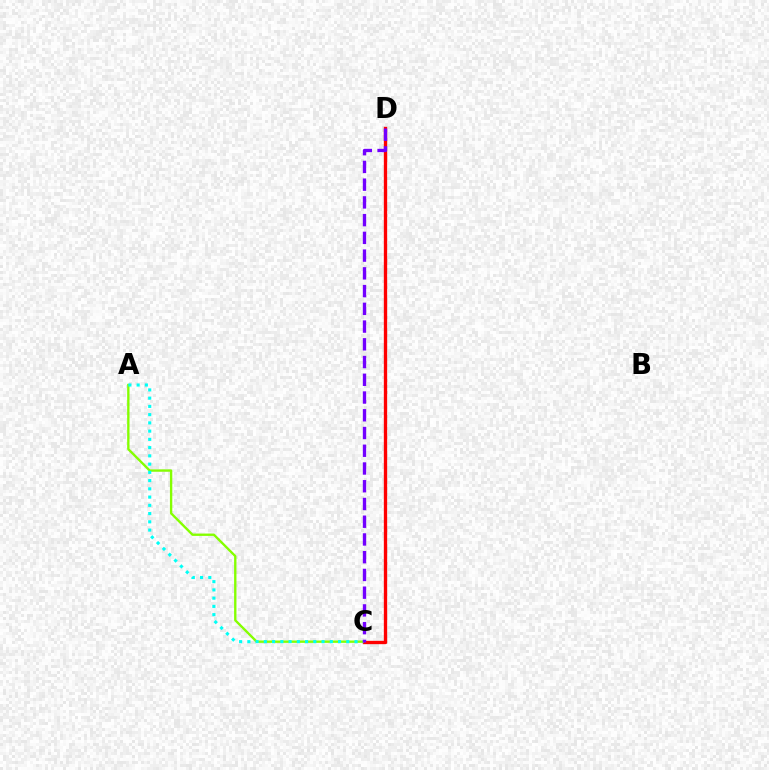{('A', 'C'): [{'color': '#84ff00', 'line_style': 'solid', 'thickness': 1.69}, {'color': '#00fff6', 'line_style': 'dotted', 'thickness': 2.24}], ('C', 'D'): [{'color': '#ff0000', 'line_style': 'solid', 'thickness': 2.4}, {'color': '#7200ff', 'line_style': 'dashed', 'thickness': 2.41}]}